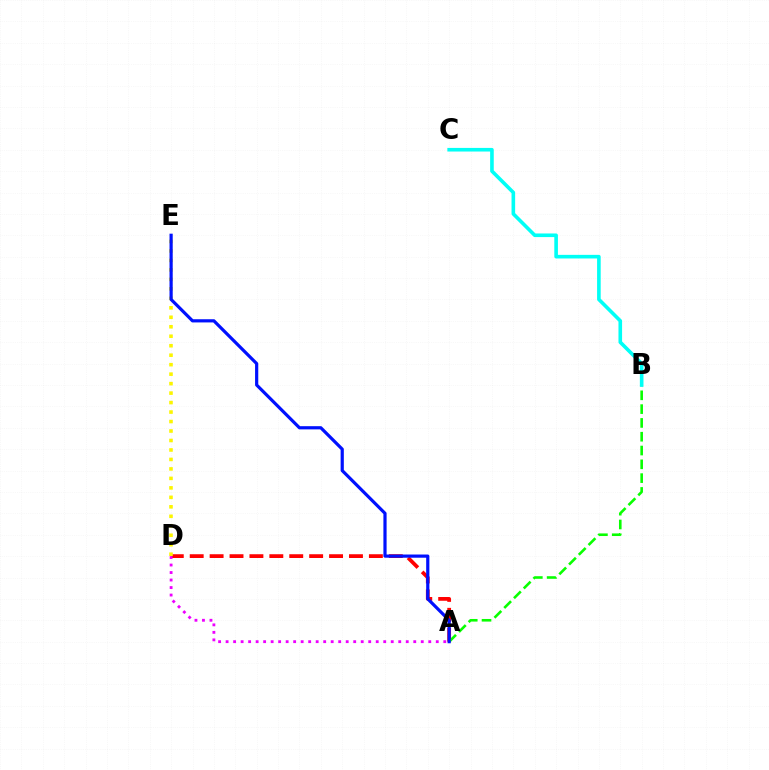{('A', 'D'): [{'color': '#ff0000', 'line_style': 'dashed', 'thickness': 2.7}, {'color': '#ee00ff', 'line_style': 'dotted', 'thickness': 2.04}], ('A', 'B'): [{'color': '#08ff00', 'line_style': 'dashed', 'thickness': 1.88}], ('B', 'C'): [{'color': '#00fff6', 'line_style': 'solid', 'thickness': 2.6}], ('D', 'E'): [{'color': '#fcf500', 'line_style': 'dotted', 'thickness': 2.57}], ('A', 'E'): [{'color': '#0010ff', 'line_style': 'solid', 'thickness': 2.3}]}